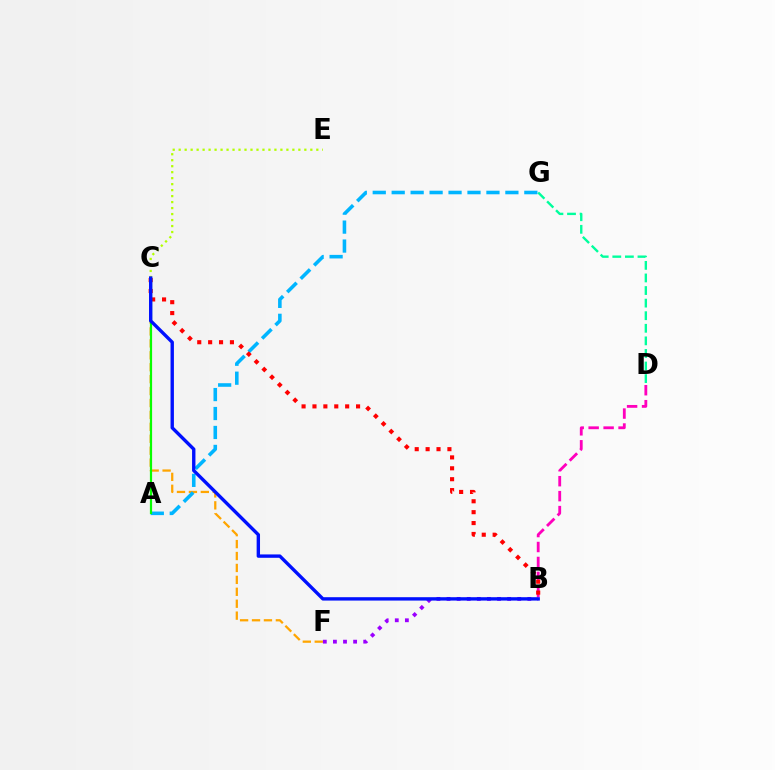{('B', 'D'): [{'color': '#ff00bd', 'line_style': 'dashed', 'thickness': 2.03}], ('C', 'F'): [{'color': '#ffa500', 'line_style': 'dashed', 'thickness': 1.62}], ('A', 'G'): [{'color': '#00b5ff', 'line_style': 'dashed', 'thickness': 2.57}], ('B', 'C'): [{'color': '#ff0000', 'line_style': 'dotted', 'thickness': 2.96}, {'color': '#0010ff', 'line_style': 'solid', 'thickness': 2.43}], ('A', 'C'): [{'color': '#08ff00', 'line_style': 'solid', 'thickness': 1.59}], ('C', 'E'): [{'color': '#b3ff00', 'line_style': 'dotted', 'thickness': 1.63}], ('B', 'F'): [{'color': '#9b00ff', 'line_style': 'dotted', 'thickness': 2.74}], ('D', 'G'): [{'color': '#00ff9d', 'line_style': 'dashed', 'thickness': 1.71}]}